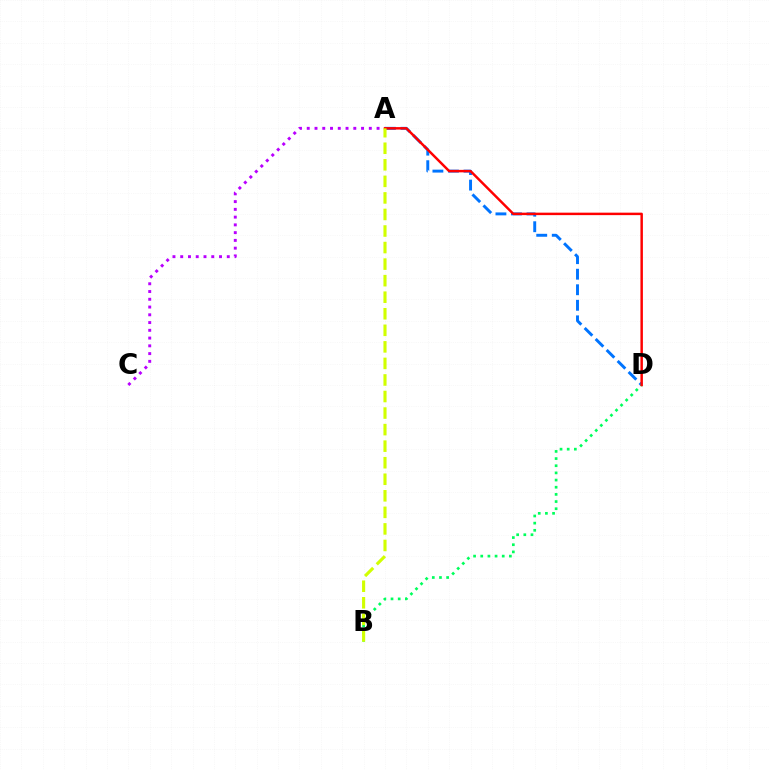{('A', 'D'): [{'color': '#0074ff', 'line_style': 'dashed', 'thickness': 2.11}, {'color': '#ff0000', 'line_style': 'solid', 'thickness': 1.78}], ('B', 'D'): [{'color': '#00ff5c', 'line_style': 'dotted', 'thickness': 1.95}], ('A', 'C'): [{'color': '#b900ff', 'line_style': 'dotted', 'thickness': 2.11}], ('A', 'B'): [{'color': '#d1ff00', 'line_style': 'dashed', 'thickness': 2.25}]}